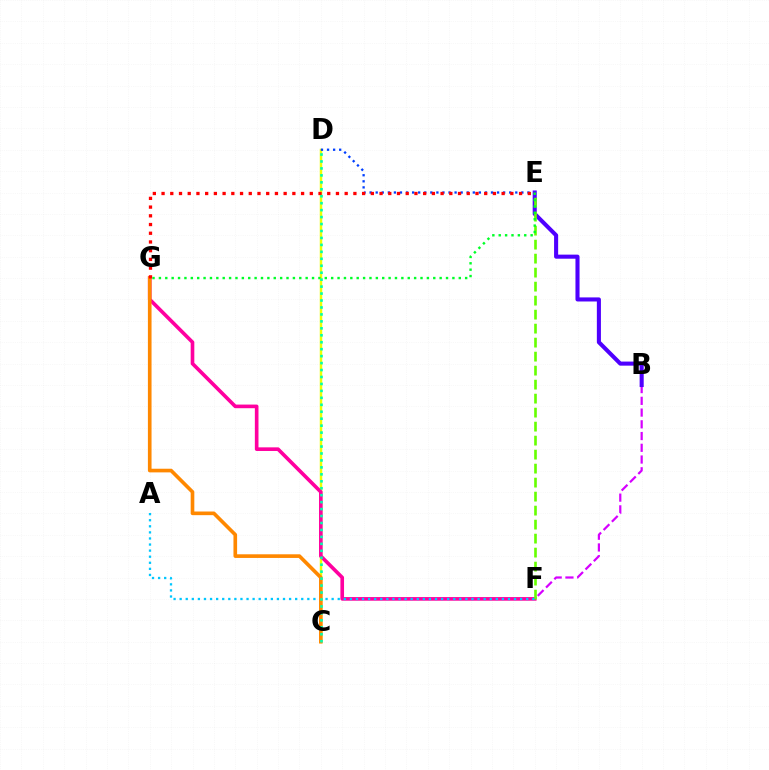{('B', 'F'): [{'color': '#d600ff', 'line_style': 'dashed', 'thickness': 1.59}], ('C', 'D'): [{'color': '#eeff00', 'line_style': 'solid', 'thickness': 1.79}, {'color': '#00ffaf', 'line_style': 'dotted', 'thickness': 1.89}], ('F', 'G'): [{'color': '#ff00a0', 'line_style': 'solid', 'thickness': 2.62}], ('D', 'E'): [{'color': '#003fff', 'line_style': 'dotted', 'thickness': 1.65}], ('B', 'E'): [{'color': '#4f00ff', 'line_style': 'solid', 'thickness': 2.93}], ('E', 'F'): [{'color': '#66ff00', 'line_style': 'dashed', 'thickness': 1.9}], ('A', 'F'): [{'color': '#00c7ff', 'line_style': 'dotted', 'thickness': 1.65}], ('C', 'G'): [{'color': '#ff8800', 'line_style': 'solid', 'thickness': 2.62}], ('E', 'G'): [{'color': '#00ff27', 'line_style': 'dotted', 'thickness': 1.73}, {'color': '#ff0000', 'line_style': 'dotted', 'thickness': 2.37}]}